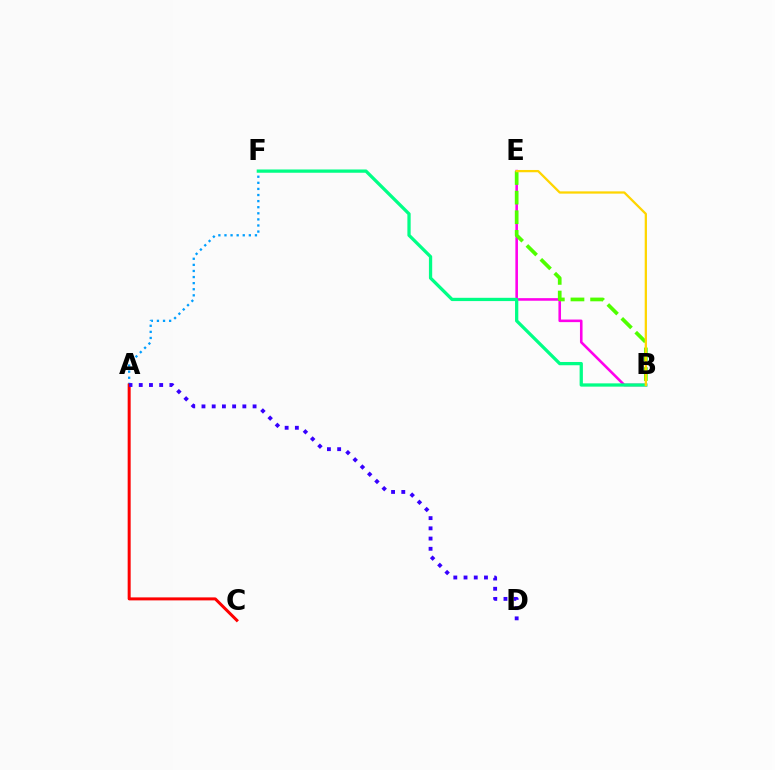{('B', 'E'): [{'color': '#ff00ed', 'line_style': 'solid', 'thickness': 1.86}, {'color': '#4fff00', 'line_style': 'dashed', 'thickness': 2.67}, {'color': '#ffd500', 'line_style': 'solid', 'thickness': 1.63}], ('A', 'F'): [{'color': '#009eff', 'line_style': 'dotted', 'thickness': 1.66}], ('B', 'F'): [{'color': '#00ff86', 'line_style': 'solid', 'thickness': 2.36}], ('A', 'C'): [{'color': '#ff0000', 'line_style': 'solid', 'thickness': 2.16}], ('A', 'D'): [{'color': '#3700ff', 'line_style': 'dotted', 'thickness': 2.78}]}